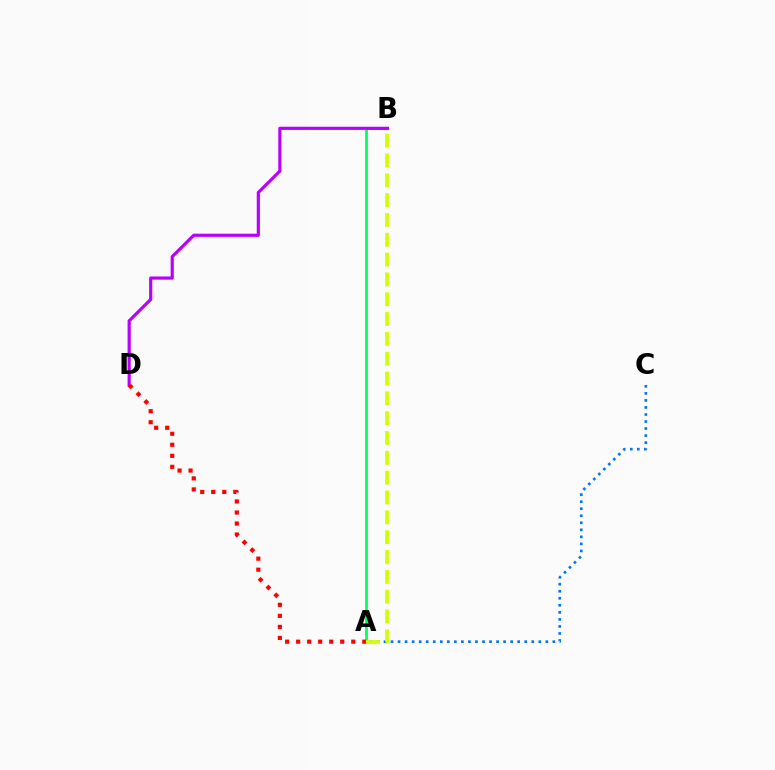{('A', 'B'): [{'color': '#00ff5c', 'line_style': 'solid', 'thickness': 1.96}, {'color': '#d1ff00', 'line_style': 'dashed', 'thickness': 2.69}], ('B', 'D'): [{'color': '#b900ff', 'line_style': 'solid', 'thickness': 2.28}], ('A', 'C'): [{'color': '#0074ff', 'line_style': 'dotted', 'thickness': 1.91}], ('A', 'D'): [{'color': '#ff0000', 'line_style': 'dotted', 'thickness': 3.0}]}